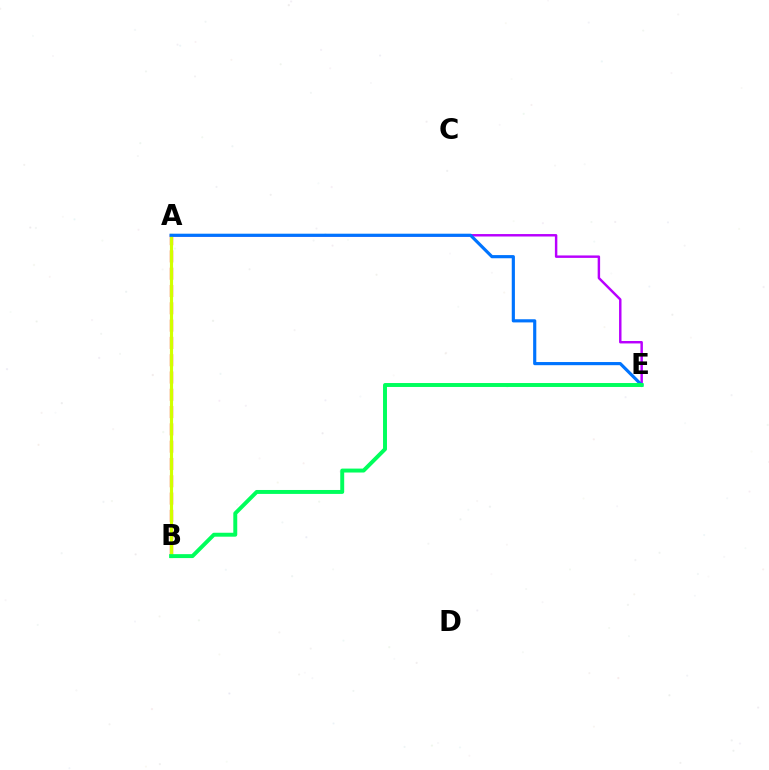{('A', 'E'): [{'color': '#b900ff', 'line_style': 'solid', 'thickness': 1.76}, {'color': '#0074ff', 'line_style': 'solid', 'thickness': 2.28}], ('A', 'B'): [{'color': '#ff0000', 'line_style': 'dashed', 'thickness': 2.35}, {'color': '#d1ff00', 'line_style': 'solid', 'thickness': 2.28}], ('B', 'E'): [{'color': '#00ff5c', 'line_style': 'solid', 'thickness': 2.83}]}